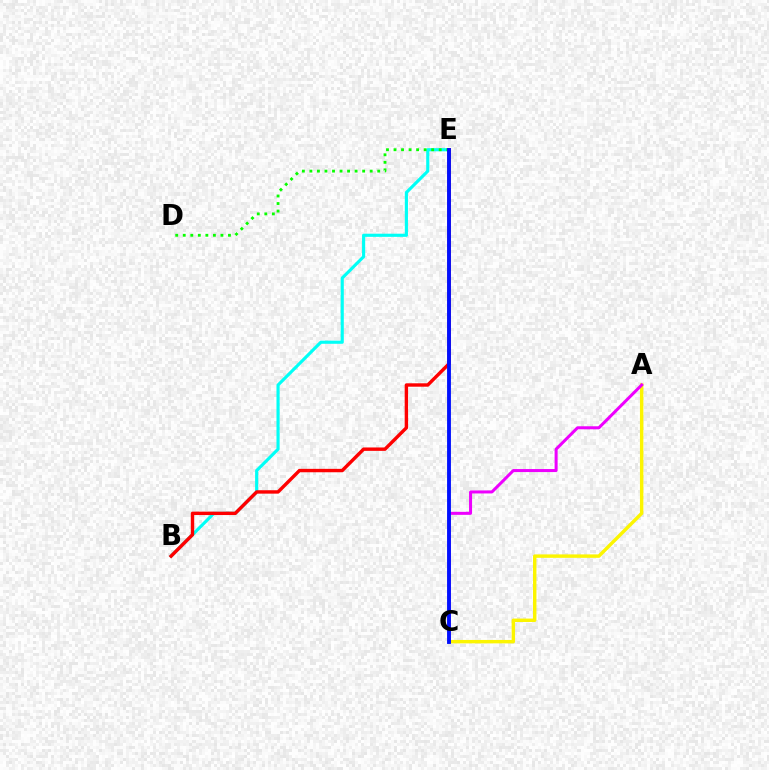{('A', 'C'): [{'color': '#fcf500', 'line_style': 'solid', 'thickness': 2.47}, {'color': '#ee00ff', 'line_style': 'solid', 'thickness': 2.17}], ('B', 'E'): [{'color': '#00fff6', 'line_style': 'solid', 'thickness': 2.26}, {'color': '#ff0000', 'line_style': 'solid', 'thickness': 2.45}], ('D', 'E'): [{'color': '#08ff00', 'line_style': 'dotted', 'thickness': 2.05}], ('C', 'E'): [{'color': '#0010ff', 'line_style': 'solid', 'thickness': 2.78}]}